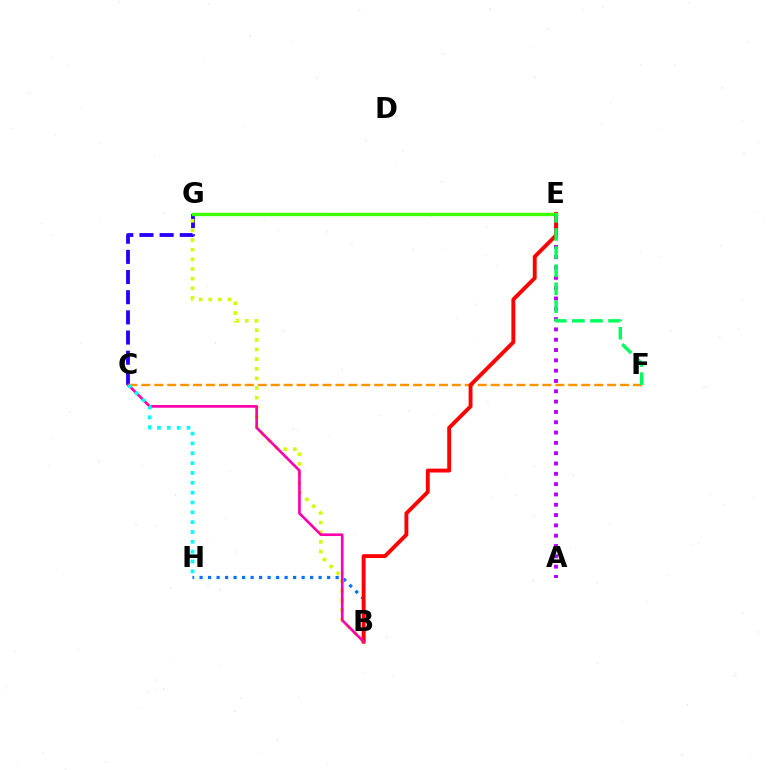{('C', 'G'): [{'color': '#2500ff', 'line_style': 'dashed', 'thickness': 2.74}], ('C', 'F'): [{'color': '#ff9400', 'line_style': 'dashed', 'thickness': 1.76}], ('A', 'E'): [{'color': '#b900ff', 'line_style': 'dotted', 'thickness': 2.8}], ('B', 'H'): [{'color': '#0074ff', 'line_style': 'dotted', 'thickness': 2.31}], ('B', 'G'): [{'color': '#d1ff00', 'line_style': 'dotted', 'thickness': 2.62}], ('B', 'E'): [{'color': '#ff0000', 'line_style': 'solid', 'thickness': 2.8}], ('E', 'G'): [{'color': '#3dff00', 'line_style': 'solid', 'thickness': 2.39}], ('B', 'C'): [{'color': '#ff00ac', 'line_style': 'solid', 'thickness': 1.92}], ('C', 'H'): [{'color': '#00fff6', 'line_style': 'dotted', 'thickness': 2.67}], ('E', 'F'): [{'color': '#00ff5c', 'line_style': 'dashed', 'thickness': 2.46}]}